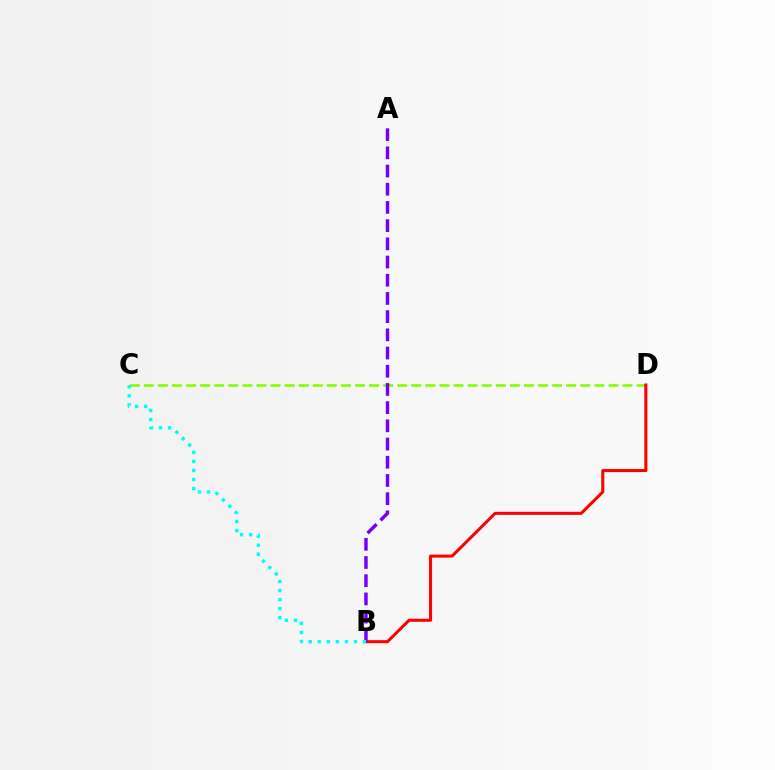{('C', 'D'): [{'color': '#84ff00', 'line_style': 'dashed', 'thickness': 1.91}], ('B', 'D'): [{'color': '#ff0000', 'line_style': 'solid', 'thickness': 2.19}], ('A', 'B'): [{'color': '#7200ff', 'line_style': 'dashed', 'thickness': 2.47}], ('B', 'C'): [{'color': '#00fff6', 'line_style': 'dotted', 'thickness': 2.46}]}